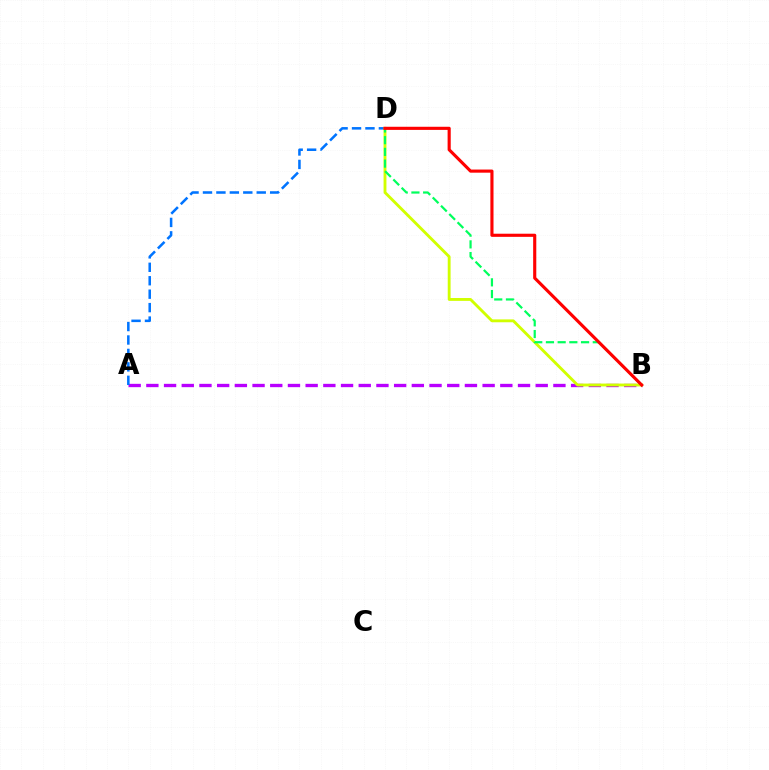{('A', 'B'): [{'color': '#b900ff', 'line_style': 'dashed', 'thickness': 2.4}], ('A', 'D'): [{'color': '#0074ff', 'line_style': 'dashed', 'thickness': 1.83}], ('B', 'D'): [{'color': '#d1ff00', 'line_style': 'solid', 'thickness': 2.06}, {'color': '#00ff5c', 'line_style': 'dashed', 'thickness': 1.59}, {'color': '#ff0000', 'line_style': 'solid', 'thickness': 2.25}]}